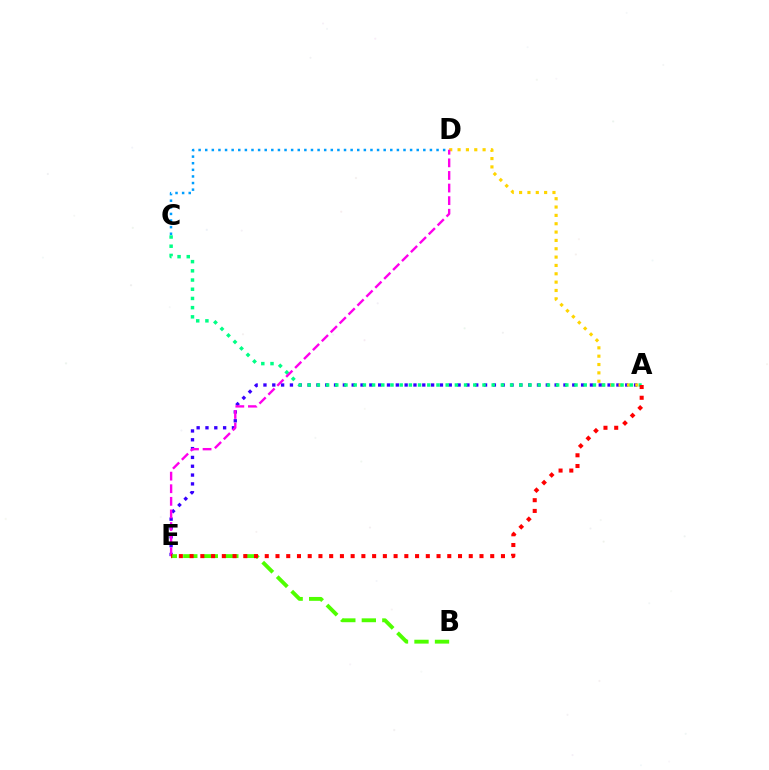{('A', 'E'): [{'color': '#3700ff', 'line_style': 'dotted', 'thickness': 2.4}, {'color': '#ff0000', 'line_style': 'dotted', 'thickness': 2.92}], ('B', 'E'): [{'color': '#4fff00', 'line_style': 'dashed', 'thickness': 2.79}], ('A', 'D'): [{'color': '#ffd500', 'line_style': 'dotted', 'thickness': 2.27}], ('A', 'C'): [{'color': '#00ff86', 'line_style': 'dotted', 'thickness': 2.5}], ('D', 'E'): [{'color': '#ff00ed', 'line_style': 'dashed', 'thickness': 1.71}], ('C', 'D'): [{'color': '#009eff', 'line_style': 'dotted', 'thickness': 1.8}]}